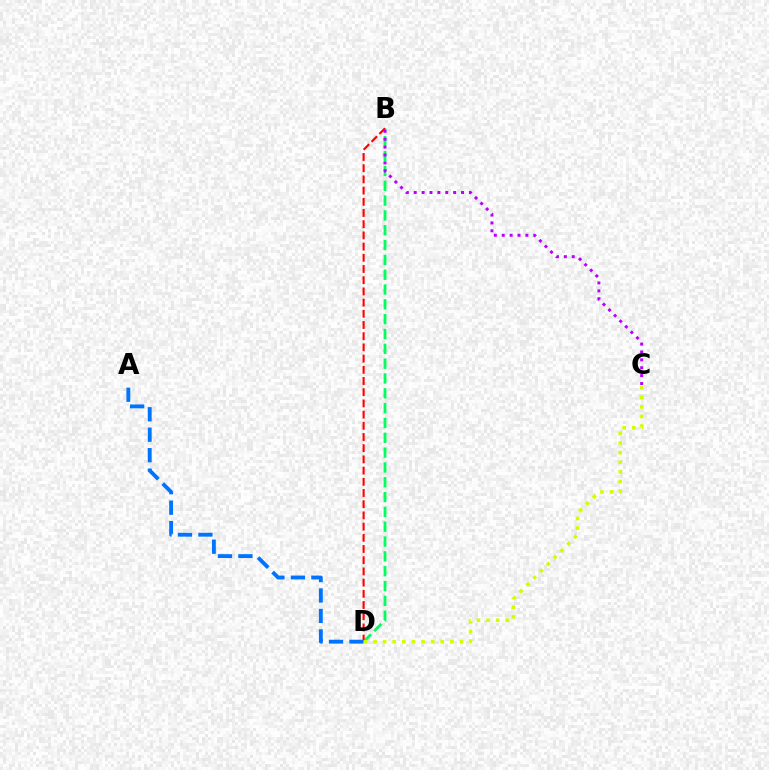{('B', 'D'): [{'color': '#00ff5c', 'line_style': 'dashed', 'thickness': 2.01}, {'color': '#ff0000', 'line_style': 'dashed', 'thickness': 1.52}], ('A', 'D'): [{'color': '#0074ff', 'line_style': 'dashed', 'thickness': 2.78}], ('C', 'D'): [{'color': '#d1ff00', 'line_style': 'dotted', 'thickness': 2.61}], ('B', 'C'): [{'color': '#b900ff', 'line_style': 'dotted', 'thickness': 2.14}]}